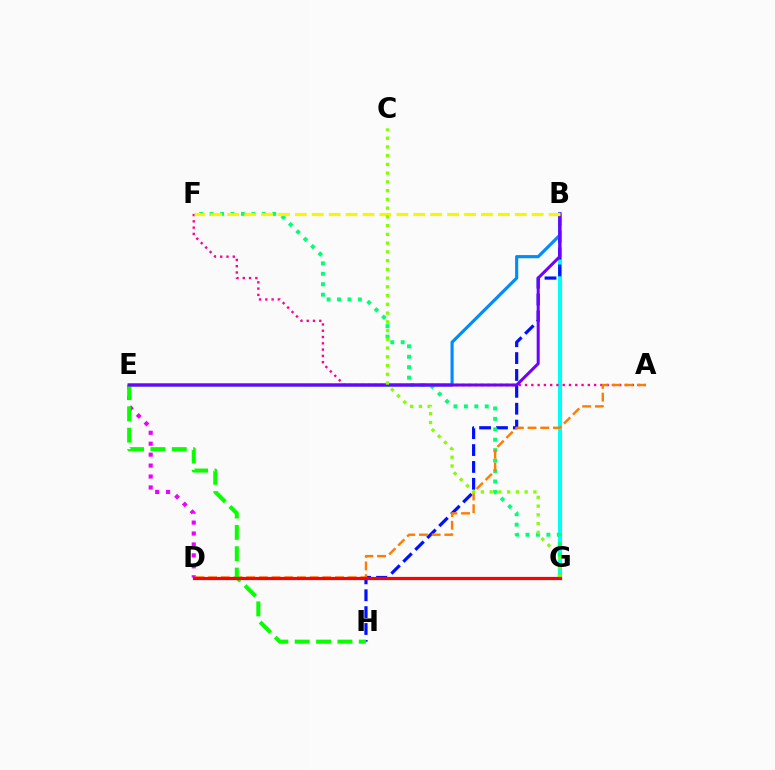{('B', 'G'): [{'color': '#00fff6', 'line_style': 'solid', 'thickness': 2.91}], ('D', 'E'): [{'color': '#ee00ff', 'line_style': 'dotted', 'thickness': 2.97}], ('B', 'H'): [{'color': '#0010ff', 'line_style': 'dashed', 'thickness': 2.29}], ('A', 'F'): [{'color': '#ff0094', 'line_style': 'dotted', 'thickness': 1.71}], ('F', 'G'): [{'color': '#00ff74', 'line_style': 'dotted', 'thickness': 2.83}], ('A', 'D'): [{'color': '#ff7c00', 'line_style': 'dashed', 'thickness': 1.72}], ('B', 'E'): [{'color': '#008cff', 'line_style': 'solid', 'thickness': 2.27}, {'color': '#7200ff', 'line_style': 'solid', 'thickness': 2.18}], ('E', 'H'): [{'color': '#08ff00', 'line_style': 'dashed', 'thickness': 2.9}], ('B', 'F'): [{'color': '#fcf500', 'line_style': 'dashed', 'thickness': 2.3}], ('C', 'G'): [{'color': '#84ff00', 'line_style': 'dotted', 'thickness': 2.38}], ('D', 'G'): [{'color': '#ff0000', 'line_style': 'solid', 'thickness': 2.3}]}